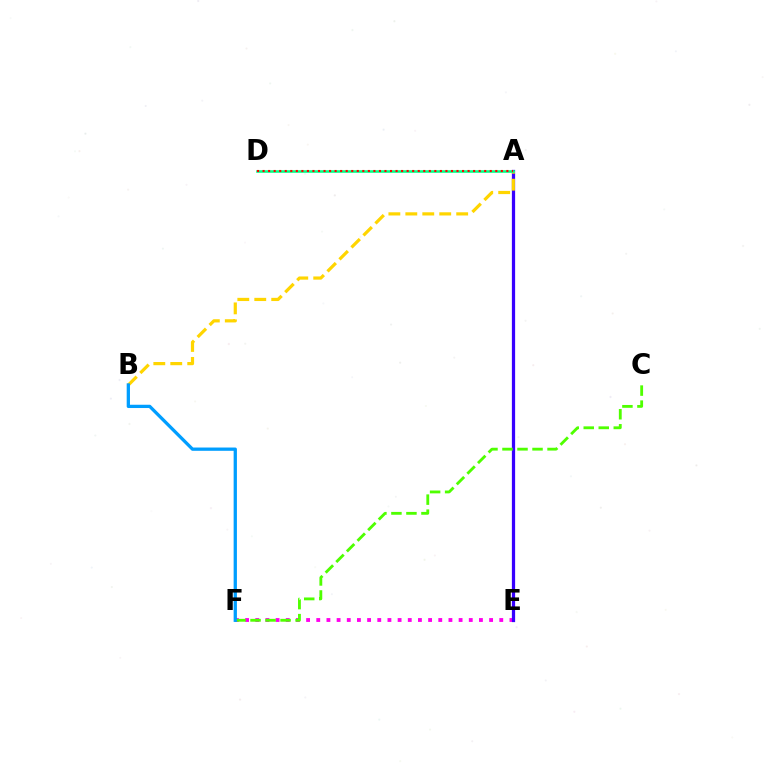{('E', 'F'): [{'color': '#ff00ed', 'line_style': 'dotted', 'thickness': 2.76}], ('A', 'E'): [{'color': '#3700ff', 'line_style': 'solid', 'thickness': 2.33}], ('C', 'F'): [{'color': '#4fff00', 'line_style': 'dashed', 'thickness': 2.04}], ('A', 'B'): [{'color': '#ffd500', 'line_style': 'dashed', 'thickness': 2.3}], ('B', 'F'): [{'color': '#009eff', 'line_style': 'solid', 'thickness': 2.36}], ('A', 'D'): [{'color': '#00ff86', 'line_style': 'solid', 'thickness': 1.87}, {'color': '#ff0000', 'line_style': 'dotted', 'thickness': 1.51}]}